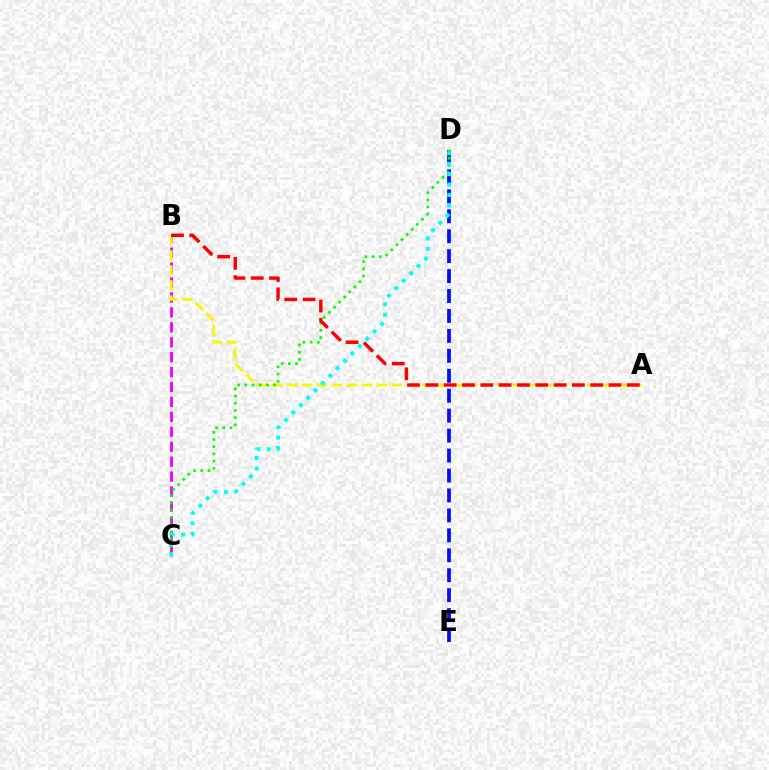{('D', 'E'): [{'color': '#0010ff', 'line_style': 'dashed', 'thickness': 2.71}], ('B', 'C'): [{'color': '#ee00ff', 'line_style': 'dashed', 'thickness': 2.03}], ('A', 'B'): [{'color': '#fcf500', 'line_style': 'dashed', 'thickness': 2.04}, {'color': '#ff0000', 'line_style': 'dashed', 'thickness': 2.49}], ('C', 'D'): [{'color': '#08ff00', 'line_style': 'dotted', 'thickness': 1.96}, {'color': '#00fff6', 'line_style': 'dotted', 'thickness': 2.84}]}